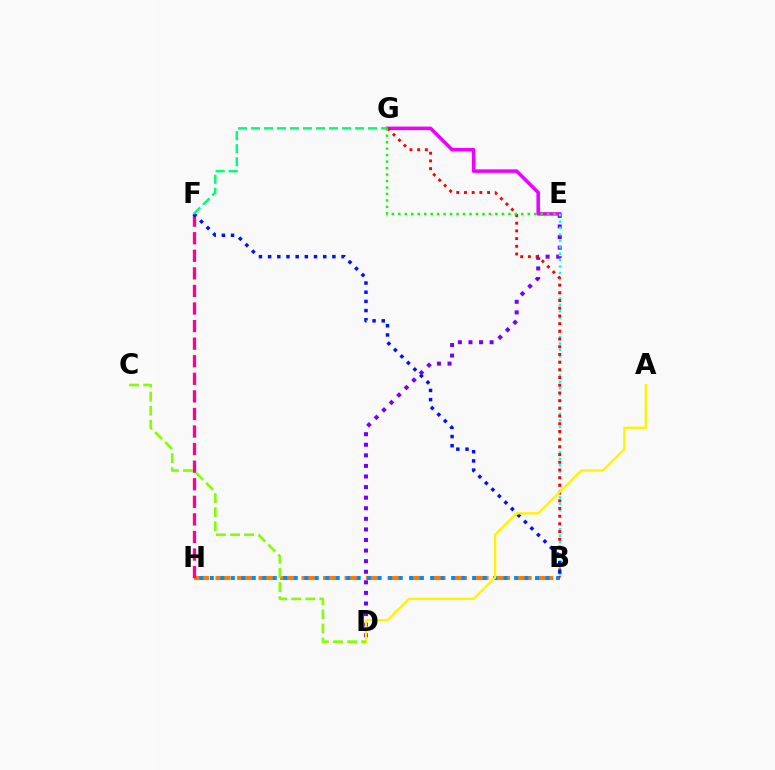{('B', 'H'): [{'color': '#ff7c00', 'line_style': 'dashed', 'thickness': 2.92}, {'color': '#008cff', 'line_style': 'dotted', 'thickness': 2.85}], ('D', 'E'): [{'color': '#7200ff', 'line_style': 'dotted', 'thickness': 2.87}], ('E', 'G'): [{'color': '#ee00ff', 'line_style': 'solid', 'thickness': 2.54}, {'color': '#08ff00', 'line_style': 'dotted', 'thickness': 1.76}], ('F', 'H'): [{'color': '#ff0094', 'line_style': 'dashed', 'thickness': 2.39}], ('B', 'E'): [{'color': '#00fff6', 'line_style': 'dotted', 'thickness': 1.74}], ('B', 'G'): [{'color': '#ff0000', 'line_style': 'dotted', 'thickness': 2.09}], ('B', 'F'): [{'color': '#0010ff', 'line_style': 'dotted', 'thickness': 2.49}], ('A', 'D'): [{'color': '#fcf500', 'line_style': 'solid', 'thickness': 1.68}], ('F', 'G'): [{'color': '#00ff74', 'line_style': 'dashed', 'thickness': 1.77}], ('C', 'D'): [{'color': '#84ff00', 'line_style': 'dashed', 'thickness': 1.91}]}